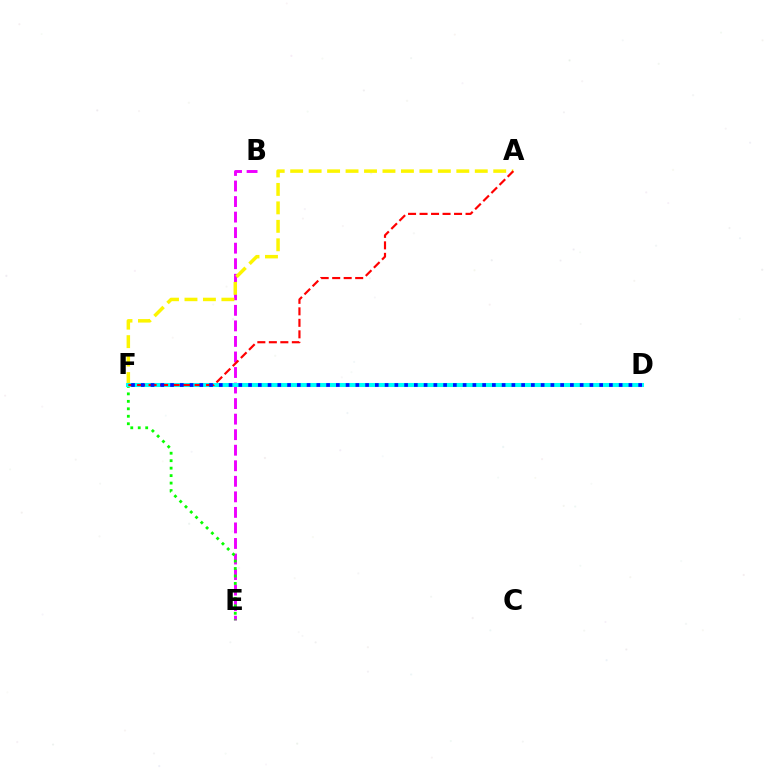{('B', 'E'): [{'color': '#ee00ff', 'line_style': 'dashed', 'thickness': 2.11}], ('A', 'F'): [{'color': '#fcf500', 'line_style': 'dashed', 'thickness': 2.51}, {'color': '#ff0000', 'line_style': 'dashed', 'thickness': 1.56}], ('E', 'F'): [{'color': '#08ff00', 'line_style': 'dotted', 'thickness': 2.03}], ('D', 'F'): [{'color': '#00fff6', 'line_style': 'solid', 'thickness': 2.92}, {'color': '#0010ff', 'line_style': 'dotted', 'thickness': 2.65}]}